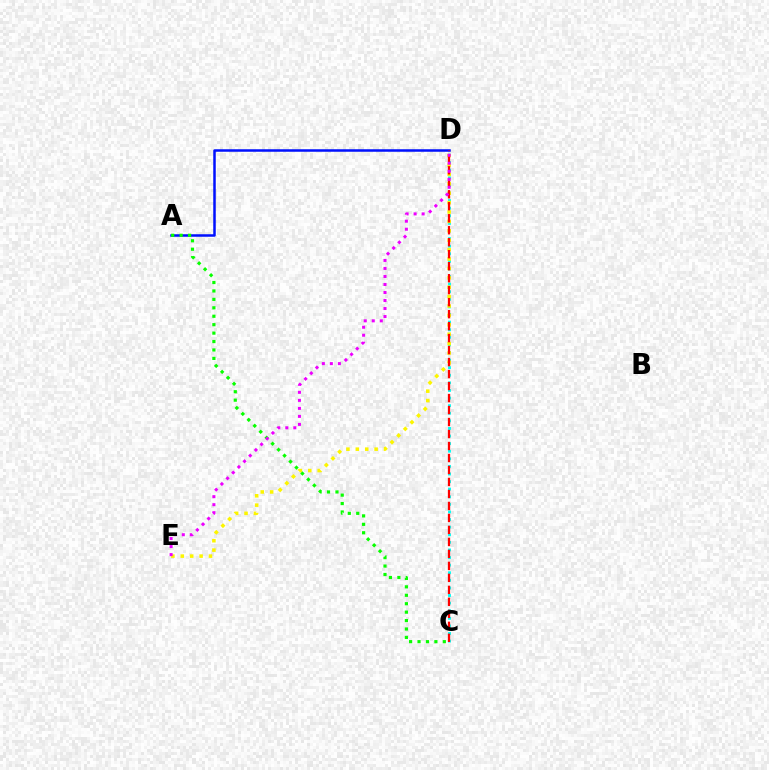{('A', 'D'): [{'color': '#0010ff', 'line_style': 'solid', 'thickness': 1.81}], ('C', 'D'): [{'color': '#00fff6', 'line_style': 'dotted', 'thickness': 2.06}, {'color': '#ff0000', 'line_style': 'dashed', 'thickness': 1.63}], ('D', 'E'): [{'color': '#fcf500', 'line_style': 'dotted', 'thickness': 2.55}, {'color': '#ee00ff', 'line_style': 'dotted', 'thickness': 2.18}], ('A', 'C'): [{'color': '#08ff00', 'line_style': 'dotted', 'thickness': 2.29}]}